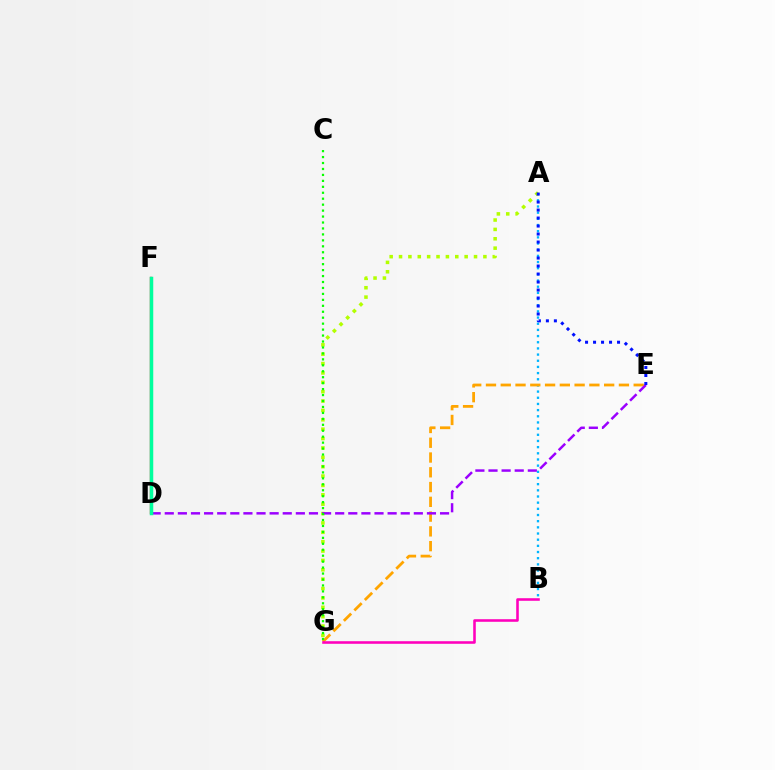{('A', 'B'): [{'color': '#00b5ff', 'line_style': 'dotted', 'thickness': 1.68}], ('D', 'F'): [{'color': '#ff0000', 'line_style': 'solid', 'thickness': 1.68}, {'color': '#00ff9d', 'line_style': 'solid', 'thickness': 2.51}], ('A', 'G'): [{'color': '#b3ff00', 'line_style': 'dotted', 'thickness': 2.55}], ('E', 'G'): [{'color': '#ffa500', 'line_style': 'dashed', 'thickness': 2.01}], ('D', 'E'): [{'color': '#9b00ff', 'line_style': 'dashed', 'thickness': 1.78}], ('A', 'E'): [{'color': '#0010ff', 'line_style': 'dotted', 'thickness': 2.17}], ('B', 'G'): [{'color': '#ff00bd', 'line_style': 'solid', 'thickness': 1.86}], ('C', 'G'): [{'color': '#08ff00', 'line_style': 'dotted', 'thickness': 1.62}]}